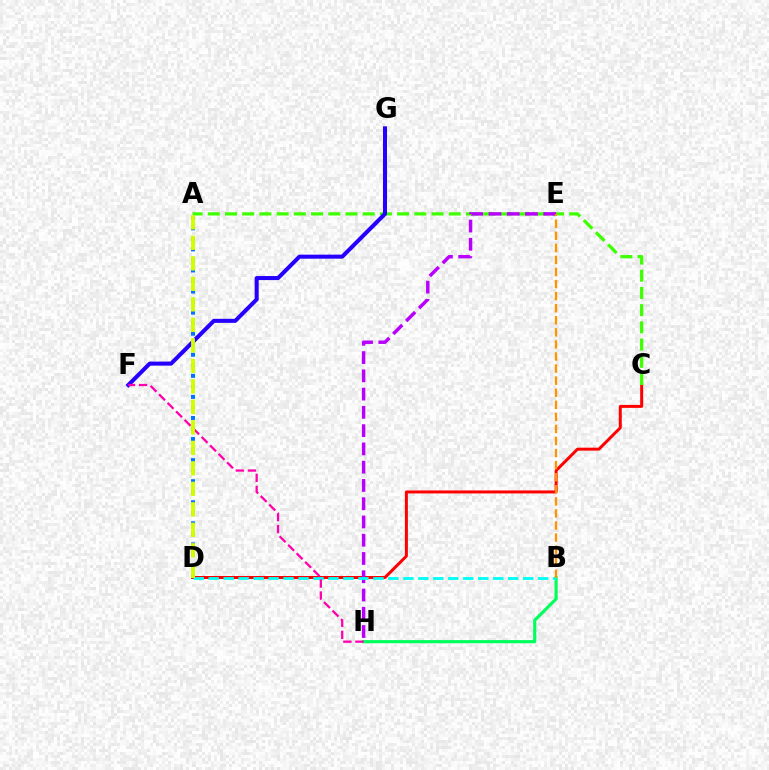{('C', 'D'): [{'color': '#ff0000', 'line_style': 'solid', 'thickness': 2.14}], ('A', 'C'): [{'color': '#3dff00', 'line_style': 'dashed', 'thickness': 2.34}], ('B', 'H'): [{'color': '#00ff5c', 'line_style': 'solid', 'thickness': 2.27}], ('E', 'H'): [{'color': '#b900ff', 'line_style': 'dashed', 'thickness': 2.48}], ('B', 'D'): [{'color': '#00fff6', 'line_style': 'dashed', 'thickness': 2.03}], ('A', 'D'): [{'color': '#0074ff', 'line_style': 'dotted', 'thickness': 2.86}, {'color': '#d1ff00', 'line_style': 'dashed', 'thickness': 2.78}], ('F', 'G'): [{'color': '#2500ff', 'line_style': 'solid', 'thickness': 2.91}], ('F', 'H'): [{'color': '#ff00ac', 'line_style': 'dashed', 'thickness': 1.63}], ('B', 'E'): [{'color': '#ff9400', 'line_style': 'dashed', 'thickness': 1.64}]}